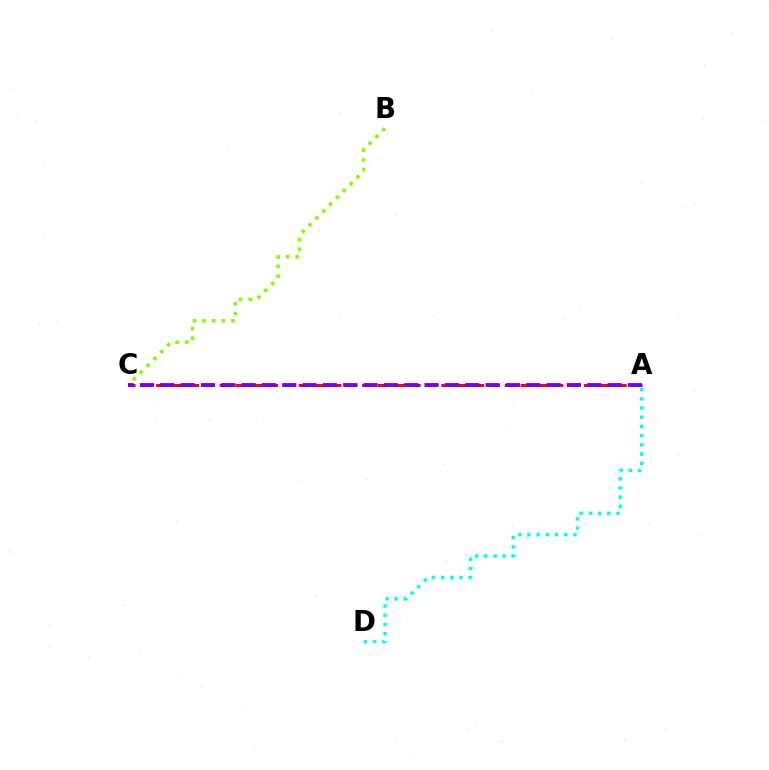{('B', 'C'): [{'color': '#84ff00', 'line_style': 'dotted', 'thickness': 2.62}], ('A', 'C'): [{'color': '#ff0000', 'line_style': 'dashed', 'thickness': 2.15}, {'color': '#7200ff', 'line_style': 'dashed', 'thickness': 2.76}], ('A', 'D'): [{'color': '#00fff6', 'line_style': 'dotted', 'thickness': 2.5}]}